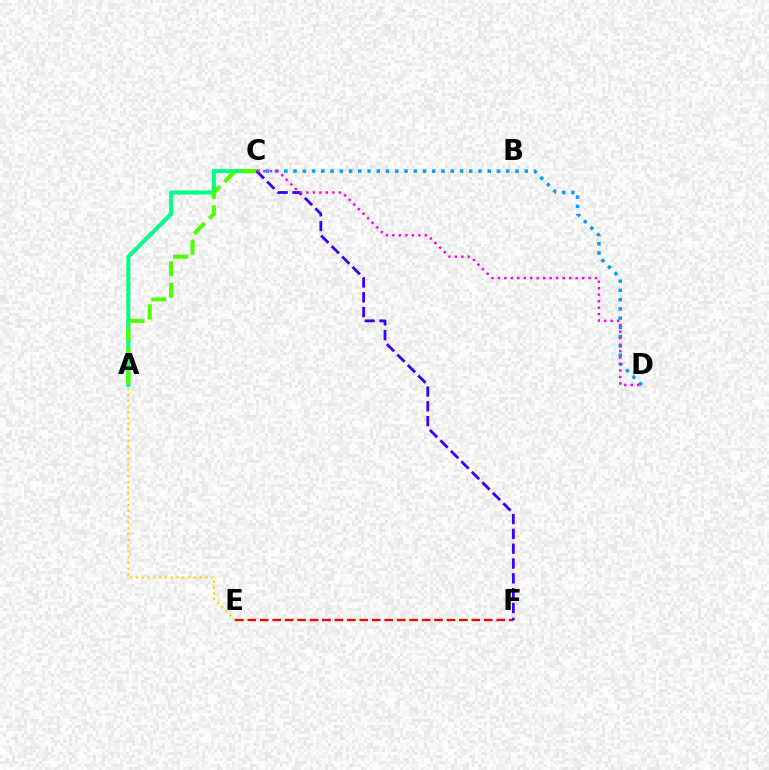{('C', 'D'): [{'color': '#009eff', 'line_style': 'dotted', 'thickness': 2.51}, {'color': '#ff00ed', 'line_style': 'dotted', 'thickness': 1.76}], ('A', 'E'): [{'color': '#ffd500', 'line_style': 'dotted', 'thickness': 1.57}], ('A', 'C'): [{'color': '#00ff86', 'line_style': 'solid', 'thickness': 2.92}, {'color': '#4fff00', 'line_style': 'dashed', 'thickness': 2.92}], ('E', 'F'): [{'color': '#ff0000', 'line_style': 'dashed', 'thickness': 1.69}], ('C', 'F'): [{'color': '#3700ff', 'line_style': 'dashed', 'thickness': 2.01}]}